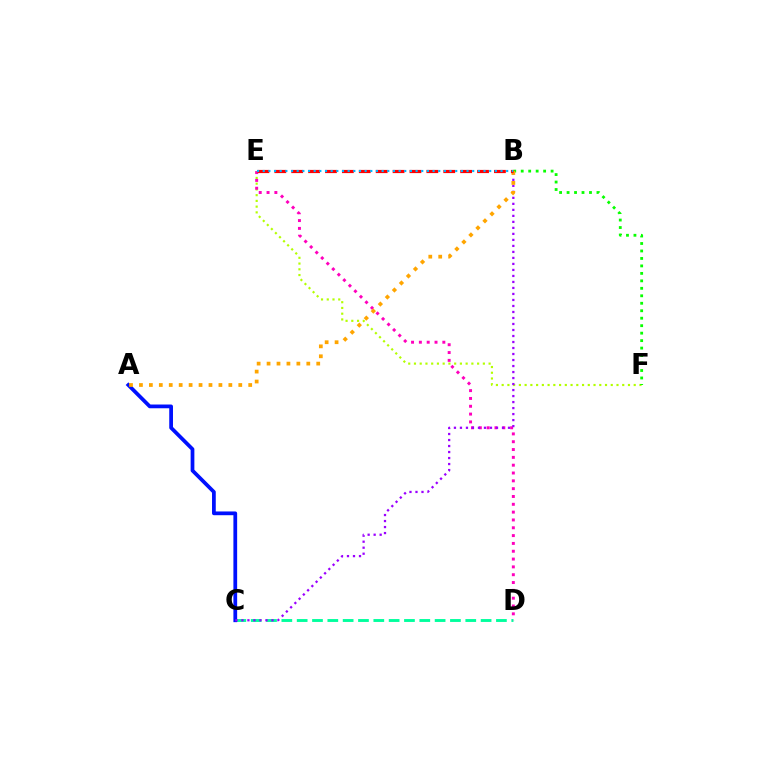{('E', 'F'): [{'color': '#b3ff00', 'line_style': 'dotted', 'thickness': 1.56}], ('C', 'D'): [{'color': '#00ff9d', 'line_style': 'dashed', 'thickness': 2.08}], ('A', 'C'): [{'color': '#0010ff', 'line_style': 'solid', 'thickness': 2.7}], ('D', 'E'): [{'color': '#ff00bd', 'line_style': 'dotted', 'thickness': 2.13}], ('B', 'C'): [{'color': '#9b00ff', 'line_style': 'dotted', 'thickness': 1.63}], ('B', 'F'): [{'color': '#08ff00', 'line_style': 'dotted', 'thickness': 2.03}], ('A', 'B'): [{'color': '#ffa500', 'line_style': 'dotted', 'thickness': 2.7}], ('B', 'E'): [{'color': '#ff0000', 'line_style': 'dashed', 'thickness': 2.3}, {'color': '#00b5ff', 'line_style': 'dotted', 'thickness': 1.54}]}